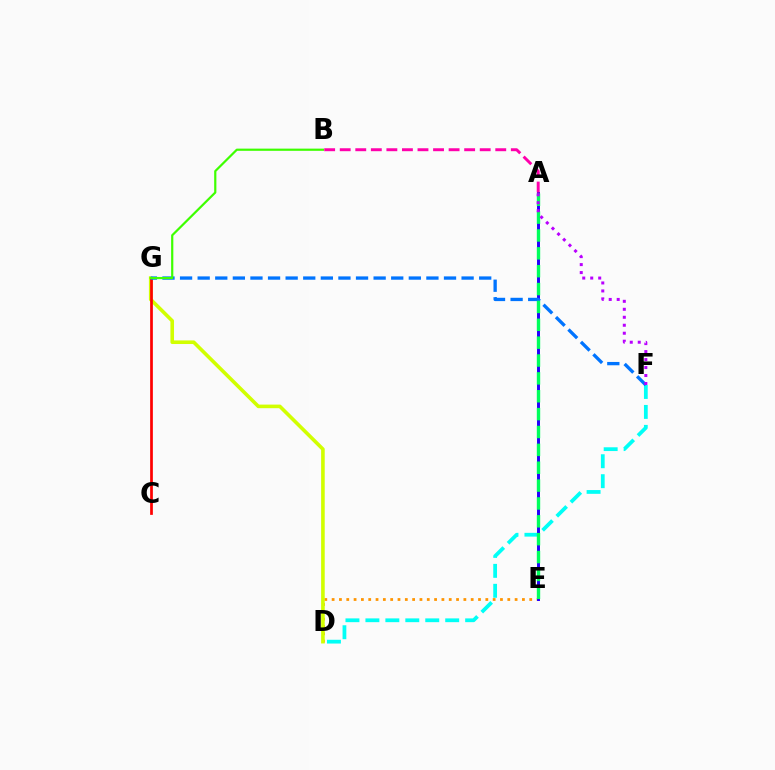{('D', 'E'): [{'color': '#ff9400', 'line_style': 'dotted', 'thickness': 1.99}], ('D', 'G'): [{'color': '#d1ff00', 'line_style': 'solid', 'thickness': 2.59}], ('D', 'F'): [{'color': '#00fff6', 'line_style': 'dashed', 'thickness': 2.71}], ('C', 'G'): [{'color': '#ff0000', 'line_style': 'solid', 'thickness': 1.97}], ('A', 'E'): [{'color': '#2500ff', 'line_style': 'solid', 'thickness': 2.13}, {'color': '#00ff5c', 'line_style': 'dashed', 'thickness': 2.43}], ('A', 'B'): [{'color': '#ff00ac', 'line_style': 'dashed', 'thickness': 2.11}], ('F', 'G'): [{'color': '#0074ff', 'line_style': 'dashed', 'thickness': 2.39}], ('A', 'F'): [{'color': '#b900ff', 'line_style': 'dotted', 'thickness': 2.17}], ('B', 'G'): [{'color': '#3dff00', 'line_style': 'solid', 'thickness': 1.59}]}